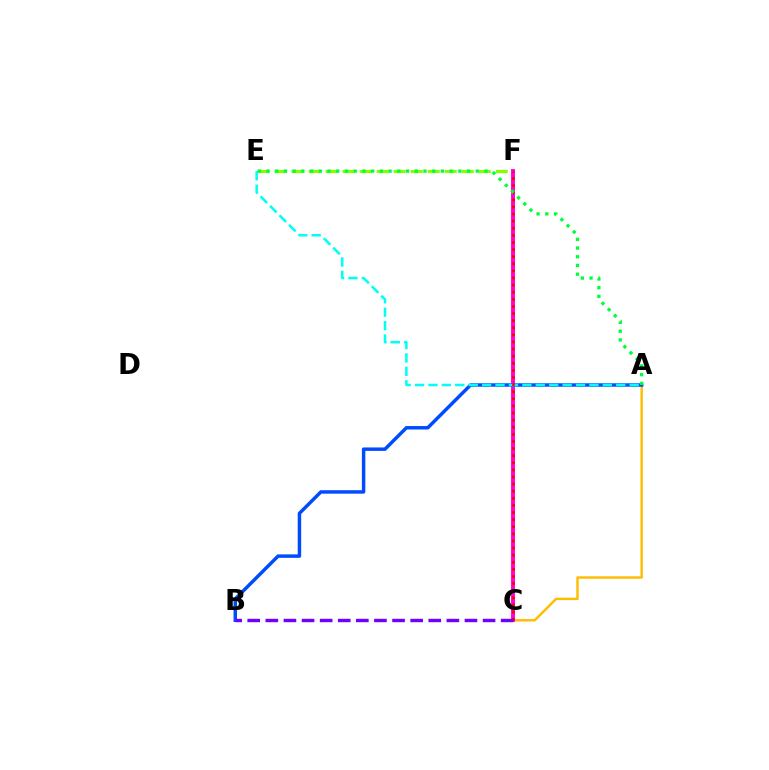{('E', 'F'): [{'color': '#84ff00', 'line_style': 'dashed', 'thickness': 2.31}], ('A', 'C'): [{'color': '#ffbd00', 'line_style': 'solid', 'thickness': 1.75}], ('C', 'F'): [{'color': '#ff00cf', 'line_style': 'solid', 'thickness': 2.81}, {'color': '#ff0000', 'line_style': 'dotted', 'thickness': 1.93}], ('A', 'B'): [{'color': '#004bff', 'line_style': 'solid', 'thickness': 2.49}], ('A', 'E'): [{'color': '#00fff6', 'line_style': 'dashed', 'thickness': 1.82}, {'color': '#00ff39', 'line_style': 'dotted', 'thickness': 2.37}], ('B', 'C'): [{'color': '#7200ff', 'line_style': 'dashed', 'thickness': 2.46}]}